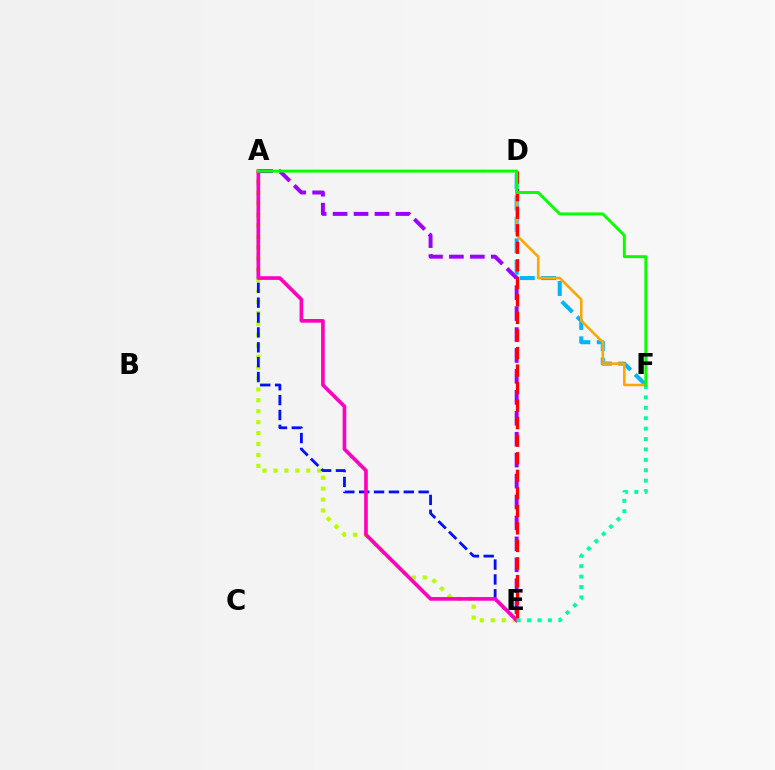{('A', 'E'): [{'color': '#b3ff00', 'line_style': 'dotted', 'thickness': 2.97}, {'color': '#0010ff', 'line_style': 'dashed', 'thickness': 2.02}, {'color': '#9b00ff', 'line_style': 'dashed', 'thickness': 2.84}, {'color': '#ff00bd', 'line_style': 'solid', 'thickness': 2.63}], ('D', 'F'): [{'color': '#00b5ff', 'line_style': 'dashed', 'thickness': 2.91}, {'color': '#ffa500', 'line_style': 'solid', 'thickness': 1.85}], ('D', 'E'): [{'color': '#ff0000', 'line_style': 'dashed', 'thickness': 2.38}], ('E', 'F'): [{'color': '#00ff9d', 'line_style': 'dotted', 'thickness': 2.83}], ('A', 'F'): [{'color': '#08ff00', 'line_style': 'solid', 'thickness': 2.12}]}